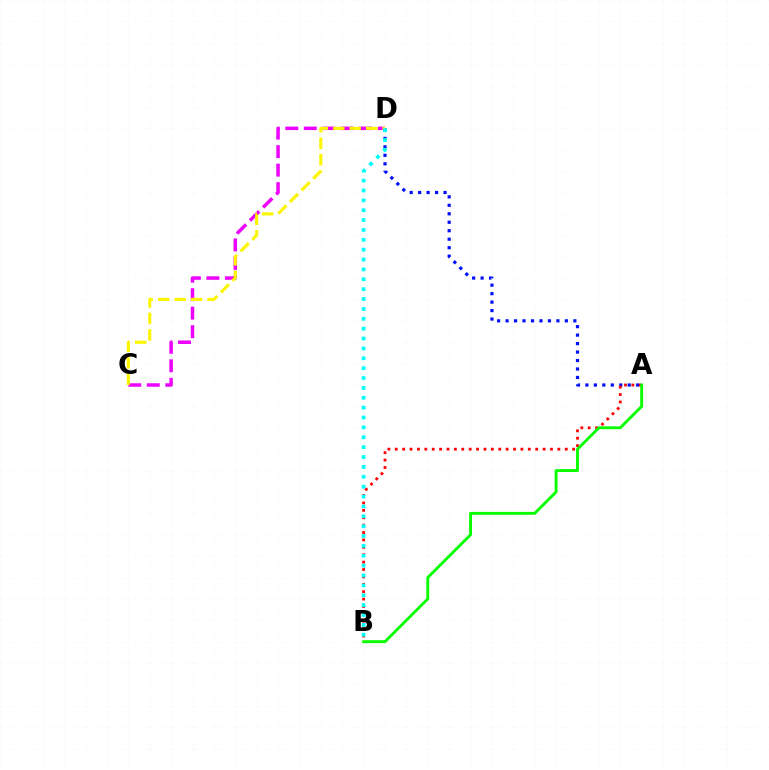{('A', 'D'): [{'color': '#0010ff', 'line_style': 'dotted', 'thickness': 2.3}], ('C', 'D'): [{'color': '#ee00ff', 'line_style': 'dashed', 'thickness': 2.51}, {'color': '#fcf500', 'line_style': 'dashed', 'thickness': 2.23}], ('A', 'B'): [{'color': '#ff0000', 'line_style': 'dotted', 'thickness': 2.01}, {'color': '#08ff00', 'line_style': 'solid', 'thickness': 2.07}], ('B', 'D'): [{'color': '#00fff6', 'line_style': 'dotted', 'thickness': 2.68}]}